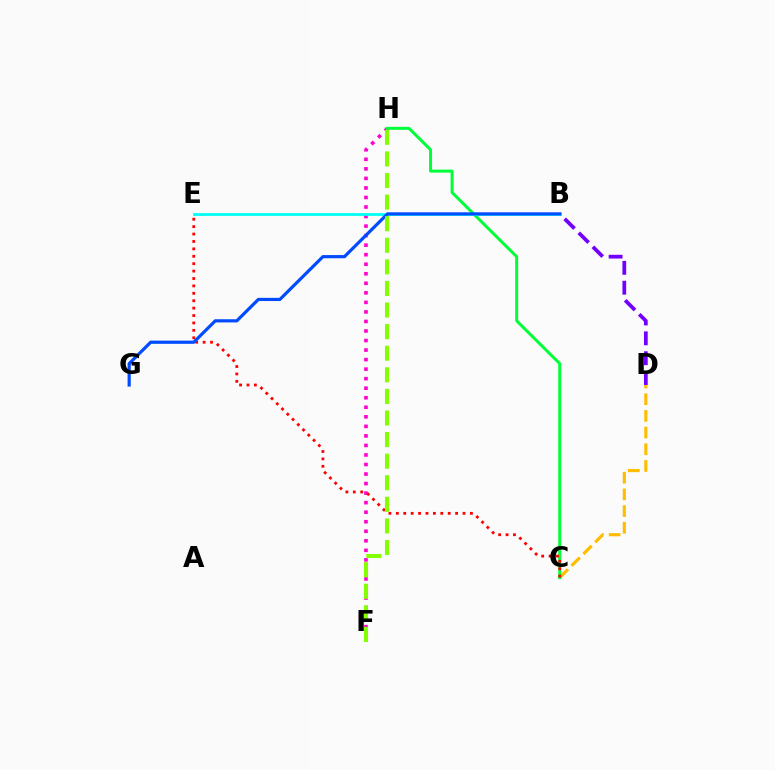{('C', 'D'): [{'color': '#ffbd00', 'line_style': 'dashed', 'thickness': 2.27}], ('F', 'H'): [{'color': '#ff00cf', 'line_style': 'dotted', 'thickness': 2.59}, {'color': '#84ff00', 'line_style': 'dashed', 'thickness': 2.93}], ('C', 'H'): [{'color': '#00ff39', 'line_style': 'solid', 'thickness': 2.15}], ('B', 'D'): [{'color': '#7200ff', 'line_style': 'dashed', 'thickness': 2.7}], ('C', 'E'): [{'color': '#ff0000', 'line_style': 'dotted', 'thickness': 2.01}], ('B', 'E'): [{'color': '#00fff6', 'line_style': 'solid', 'thickness': 2.01}], ('B', 'G'): [{'color': '#004bff', 'line_style': 'solid', 'thickness': 2.29}]}